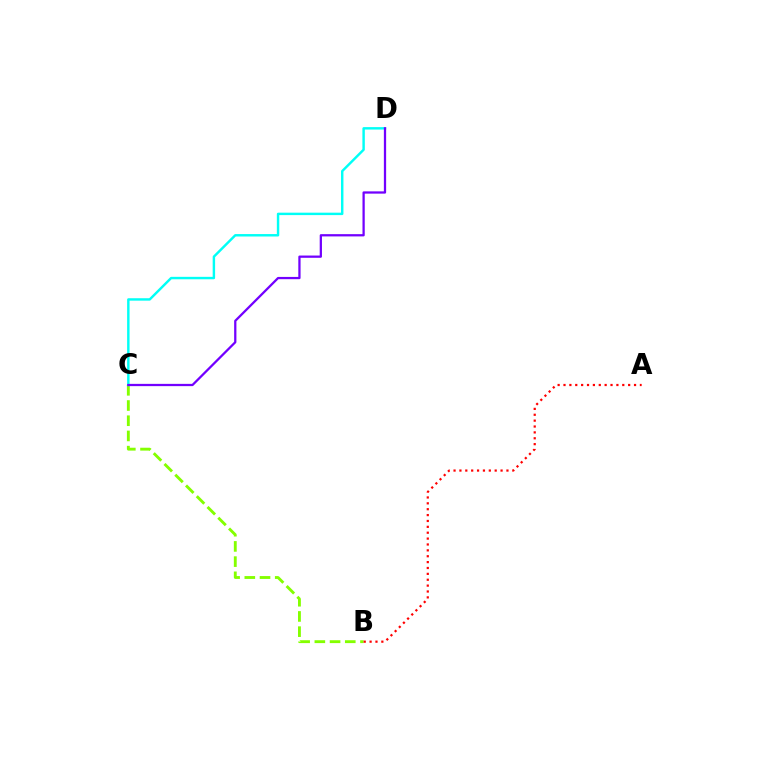{('B', 'C'): [{'color': '#84ff00', 'line_style': 'dashed', 'thickness': 2.07}], ('C', 'D'): [{'color': '#00fff6', 'line_style': 'solid', 'thickness': 1.75}, {'color': '#7200ff', 'line_style': 'solid', 'thickness': 1.63}], ('A', 'B'): [{'color': '#ff0000', 'line_style': 'dotted', 'thickness': 1.6}]}